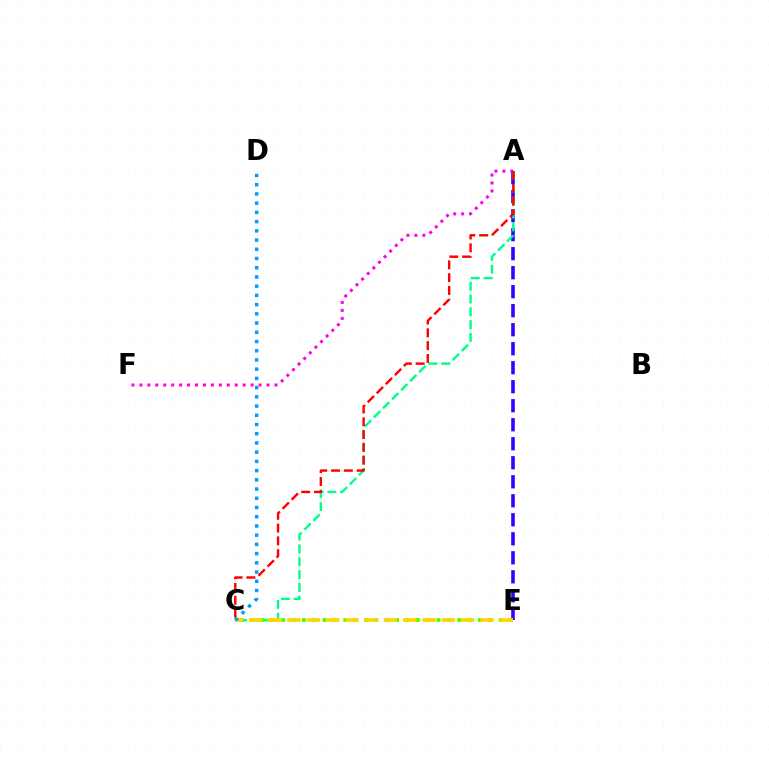{('A', 'E'): [{'color': '#3700ff', 'line_style': 'dashed', 'thickness': 2.58}], ('A', 'C'): [{'color': '#00ff86', 'line_style': 'dashed', 'thickness': 1.74}, {'color': '#ff0000', 'line_style': 'dashed', 'thickness': 1.74}], ('C', 'E'): [{'color': '#4fff00', 'line_style': 'dotted', 'thickness': 2.81}, {'color': '#ffd500', 'line_style': 'dashed', 'thickness': 2.62}], ('A', 'F'): [{'color': '#ff00ed', 'line_style': 'dotted', 'thickness': 2.16}], ('C', 'D'): [{'color': '#009eff', 'line_style': 'dotted', 'thickness': 2.51}]}